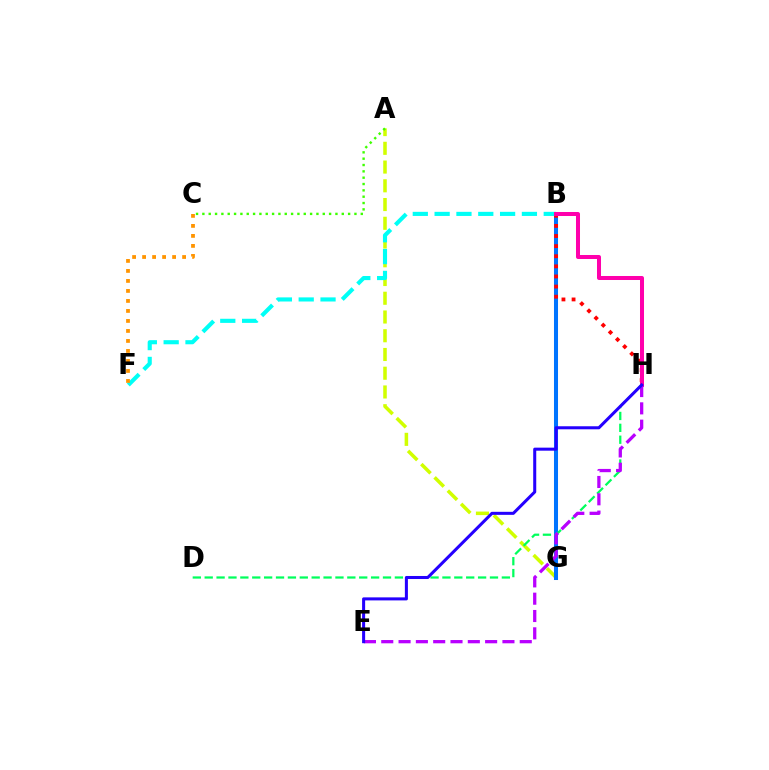{('A', 'G'): [{'color': '#d1ff00', 'line_style': 'dashed', 'thickness': 2.55}], ('B', 'G'): [{'color': '#0074ff', 'line_style': 'solid', 'thickness': 2.91}], ('B', 'H'): [{'color': '#ff0000', 'line_style': 'dotted', 'thickness': 2.75}, {'color': '#ff00ac', 'line_style': 'solid', 'thickness': 2.89}], ('B', 'F'): [{'color': '#00fff6', 'line_style': 'dashed', 'thickness': 2.96}], ('D', 'H'): [{'color': '#00ff5c', 'line_style': 'dashed', 'thickness': 1.61}], ('E', 'H'): [{'color': '#b900ff', 'line_style': 'dashed', 'thickness': 2.35}, {'color': '#2500ff', 'line_style': 'solid', 'thickness': 2.19}], ('A', 'C'): [{'color': '#3dff00', 'line_style': 'dotted', 'thickness': 1.72}], ('C', 'F'): [{'color': '#ff9400', 'line_style': 'dotted', 'thickness': 2.72}]}